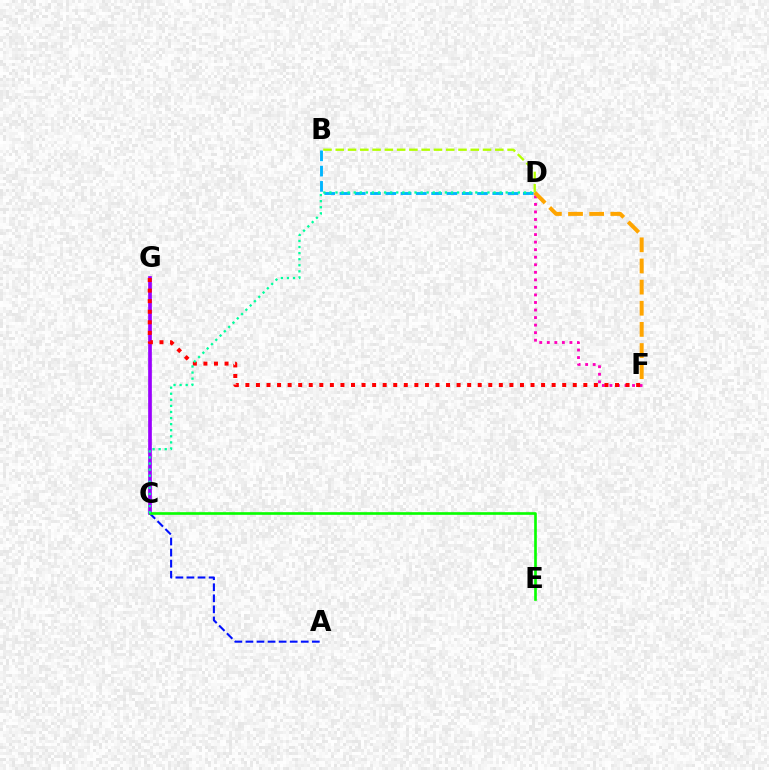{('B', 'D'): [{'color': '#b3ff00', 'line_style': 'dashed', 'thickness': 1.67}, {'color': '#00b5ff', 'line_style': 'dashed', 'thickness': 2.08}], ('A', 'C'): [{'color': '#0010ff', 'line_style': 'dashed', 'thickness': 1.5}], ('C', 'G'): [{'color': '#9b00ff', 'line_style': 'solid', 'thickness': 2.66}], ('C', 'E'): [{'color': '#08ff00', 'line_style': 'solid', 'thickness': 1.91}], ('D', 'F'): [{'color': '#ff00bd', 'line_style': 'dotted', 'thickness': 2.05}, {'color': '#ffa500', 'line_style': 'dashed', 'thickness': 2.87}], ('F', 'G'): [{'color': '#ff0000', 'line_style': 'dotted', 'thickness': 2.87}], ('C', 'D'): [{'color': '#00ff9d', 'line_style': 'dotted', 'thickness': 1.65}]}